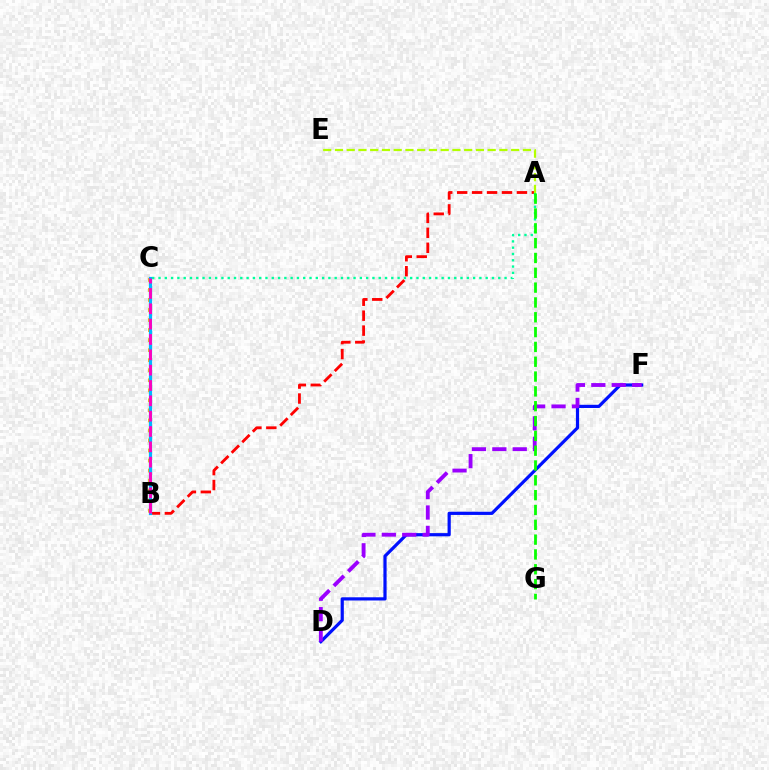{('B', 'C'): [{'color': '#ffa500', 'line_style': 'dotted', 'thickness': 2.73}, {'color': '#00b5ff', 'line_style': 'solid', 'thickness': 2.33}, {'color': '#ff00bd', 'line_style': 'dashed', 'thickness': 2.08}], ('A', 'B'): [{'color': '#ff0000', 'line_style': 'dashed', 'thickness': 2.03}], ('D', 'F'): [{'color': '#0010ff', 'line_style': 'solid', 'thickness': 2.3}, {'color': '#9b00ff', 'line_style': 'dashed', 'thickness': 2.77}], ('A', 'C'): [{'color': '#00ff9d', 'line_style': 'dotted', 'thickness': 1.71}], ('A', 'E'): [{'color': '#b3ff00', 'line_style': 'dashed', 'thickness': 1.6}], ('A', 'G'): [{'color': '#08ff00', 'line_style': 'dashed', 'thickness': 2.01}]}